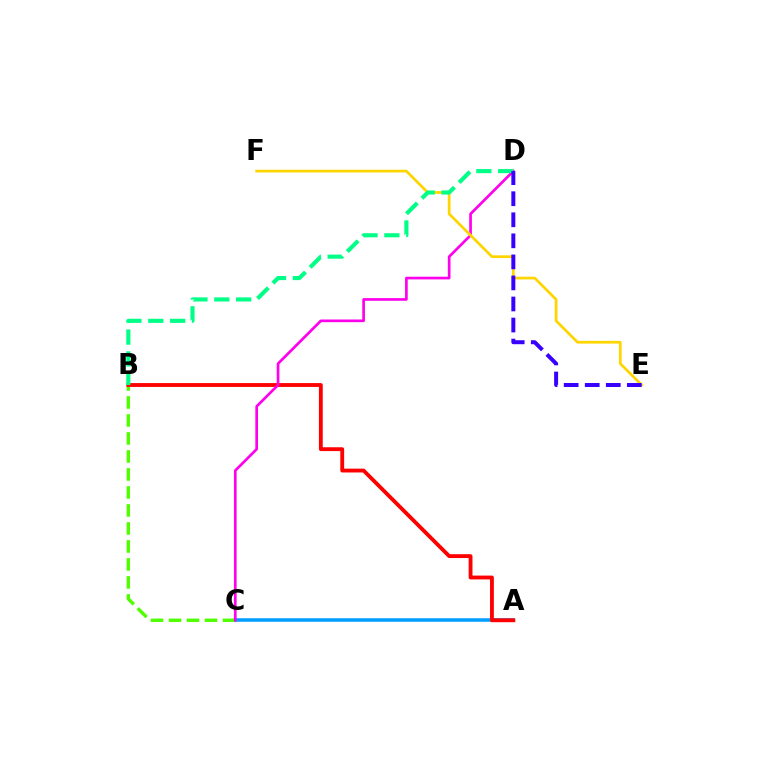{('A', 'C'): [{'color': '#009eff', 'line_style': 'solid', 'thickness': 2.54}], ('B', 'C'): [{'color': '#4fff00', 'line_style': 'dashed', 'thickness': 2.44}], ('A', 'B'): [{'color': '#ff0000', 'line_style': 'solid', 'thickness': 2.77}], ('C', 'D'): [{'color': '#ff00ed', 'line_style': 'solid', 'thickness': 1.93}], ('E', 'F'): [{'color': '#ffd500', 'line_style': 'solid', 'thickness': 1.96}], ('B', 'D'): [{'color': '#00ff86', 'line_style': 'dashed', 'thickness': 2.97}], ('D', 'E'): [{'color': '#3700ff', 'line_style': 'dashed', 'thickness': 2.86}]}